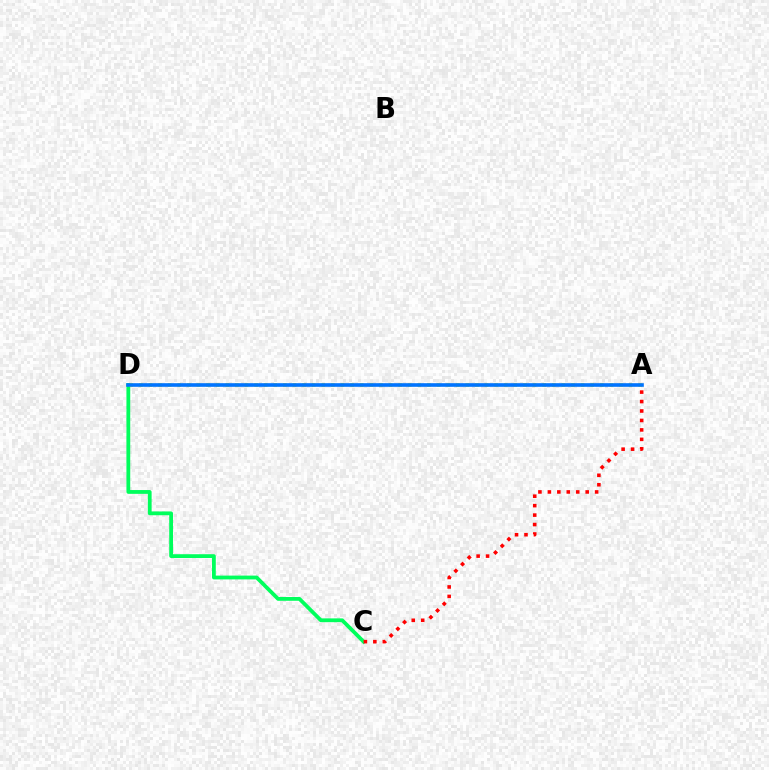{('A', 'D'): [{'color': '#b900ff', 'line_style': 'dotted', 'thickness': 1.51}, {'color': '#d1ff00', 'line_style': 'dotted', 'thickness': 2.61}, {'color': '#0074ff', 'line_style': 'solid', 'thickness': 2.6}], ('C', 'D'): [{'color': '#00ff5c', 'line_style': 'solid', 'thickness': 2.73}], ('A', 'C'): [{'color': '#ff0000', 'line_style': 'dotted', 'thickness': 2.57}]}